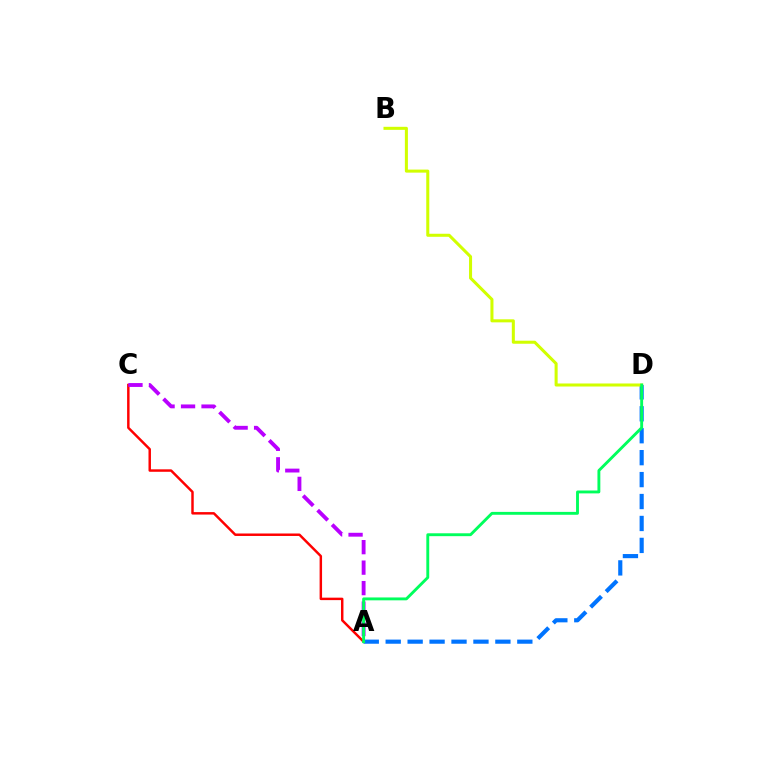{('A', 'C'): [{'color': '#ff0000', 'line_style': 'solid', 'thickness': 1.77}, {'color': '#b900ff', 'line_style': 'dashed', 'thickness': 2.78}], ('A', 'D'): [{'color': '#0074ff', 'line_style': 'dashed', 'thickness': 2.98}, {'color': '#00ff5c', 'line_style': 'solid', 'thickness': 2.07}], ('B', 'D'): [{'color': '#d1ff00', 'line_style': 'solid', 'thickness': 2.19}]}